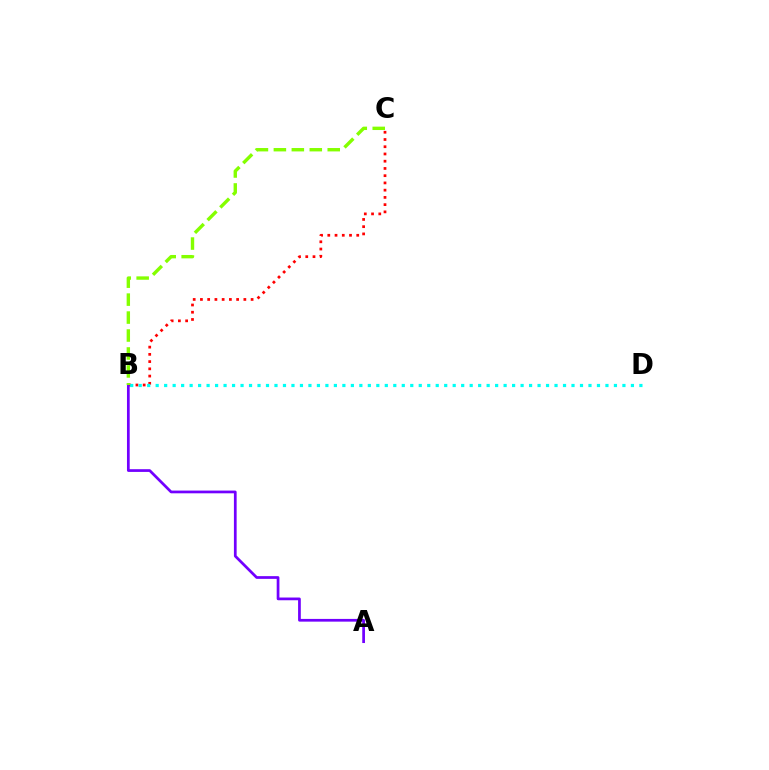{('B', 'C'): [{'color': '#ff0000', 'line_style': 'dotted', 'thickness': 1.97}, {'color': '#84ff00', 'line_style': 'dashed', 'thickness': 2.44}], ('B', 'D'): [{'color': '#00fff6', 'line_style': 'dotted', 'thickness': 2.31}], ('A', 'B'): [{'color': '#7200ff', 'line_style': 'solid', 'thickness': 1.96}]}